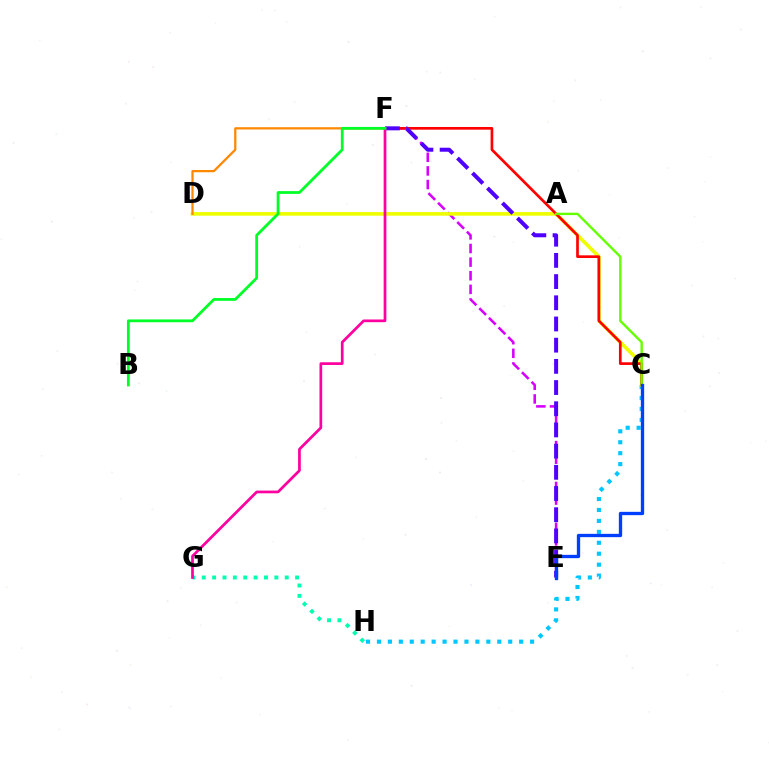{('E', 'F'): [{'color': '#d600ff', 'line_style': 'dashed', 'thickness': 1.85}, {'color': '#4f00ff', 'line_style': 'dashed', 'thickness': 2.88}], ('C', 'H'): [{'color': '#00c7ff', 'line_style': 'dotted', 'thickness': 2.97}], ('C', 'D'): [{'color': '#eeff00', 'line_style': 'solid', 'thickness': 2.6}], ('C', 'F'): [{'color': '#ff0000', 'line_style': 'solid', 'thickness': 1.93}], ('D', 'F'): [{'color': '#ff8800', 'line_style': 'solid', 'thickness': 1.62}], ('G', 'H'): [{'color': '#00ffaf', 'line_style': 'dotted', 'thickness': 2.82}], ('A', 'C'): [{'color': '#66ff00', 'line_style': 'solid', 'thickness': 1.73}], ('F', 'G'): [{'color': '#ff00a0', 'line_style': 'solid', 'thickness': 1.95}], ('C', 'E'): [{'color': '#003fff', 'line_style': 'solid', 'thickness': 2.39}], ('B', 'F'): [{'color': '#00ff27', 'line_style': 'solid', 'thickness': 2.0}]}